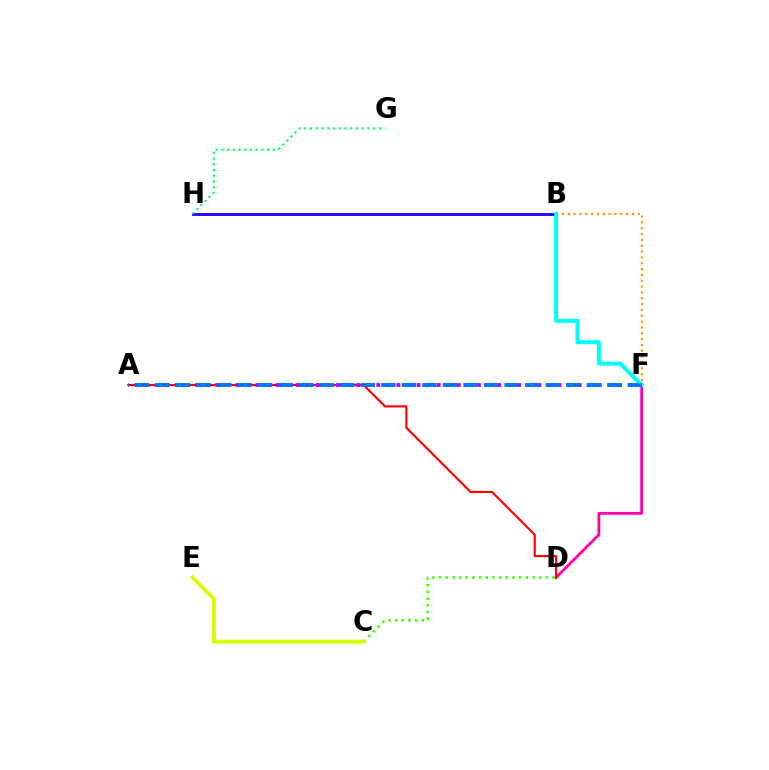{('B', 'F'): [{'color': '#ff9400', 'line_style': 'dotted', 'thickness': 1.58}, {'color': '#00fff6', 'line_style': 'solid', 'thickness': 2.89}], ('D', 'F'): [{'color': '#ff00ac', 'line_style': 'solid', 'thickness': 2.03}], ('C', 'D'): [{'color': '#3dff00', 'line_style': 'dotted', 'thickness': 1.81}], ('B', 'H'): [{'color': '#2500ff', 'line_style': 'solid', 'thickness': 2.06}], ('C', 'E'): [{'color': '#d1ff00', 'line_style': 'solid', 'thickness': 2.78}], ('A', 'D'): [{'color': '#ff0000', 'line_style': 'solid', 'thickness': 1.55}], ('A', 'F'): [{'color': '#b900ff', 'line_style': 'dotted', 'thickness': 2.74}, {'color': '#0074ff', 'line_style': 'dashed', 'thickness': 2.79}], ('G', 'H'): [{'color': '#00ff5c', 'line_style': 'dotted', 'thickness': 1.56}]}